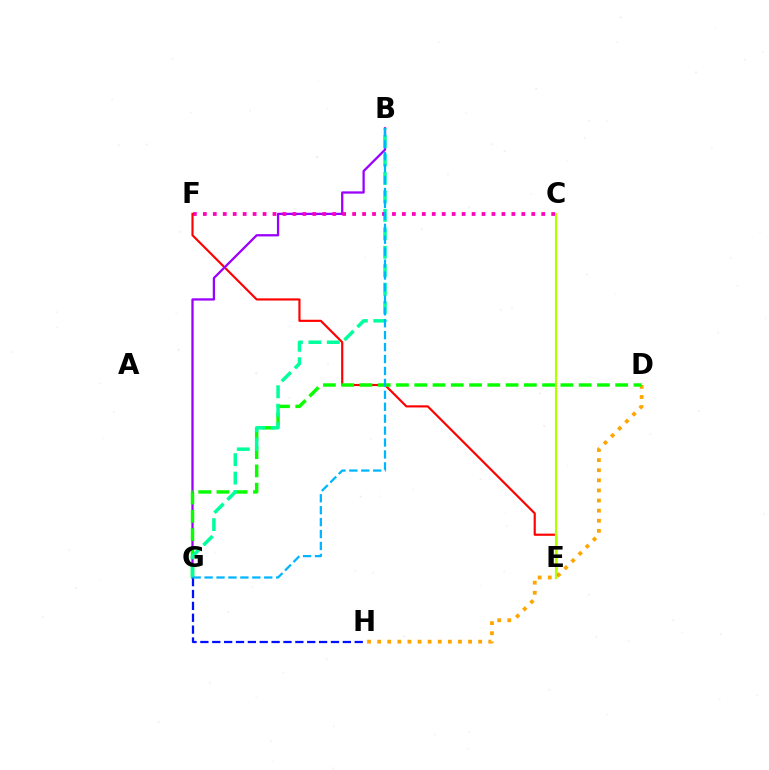{('D', 'H'): [{'color': '#ffa500', 'line_style': 'dotted', 'thickness': 2.75}], ('E', 'F'): [{'color': '#ff0000', 'line_style': 'solid', 'thickness': 1.55}], ('C', 'E'): [{'color': '#b3ff00', 'line_style': 'solid', 'thickness': 1.58}], ('B', 'G'): [{'color': '#9b00ff', 'line_style': 'solid', 'thickness': 1.64}, {'color': '#00ff9d', 'line_style': 'dashed', 'thickness': 2.51}, {'color': '#00b5ff', 'line_style': 'dashed', 'thickness': 1.62}], ('G', 'H'): [{'color': '#0010ff', 'line_style': 'dashed', 'thickness': 1.61}], ('D', 'G'): [{'color': '#08ff00', 'line_style': 'dashed', 'thickness': 2.48}], ('C', 'F'): [{'color': '#ff00bd', 'line_style': 'dotted', 'thickness': 2.7}]}